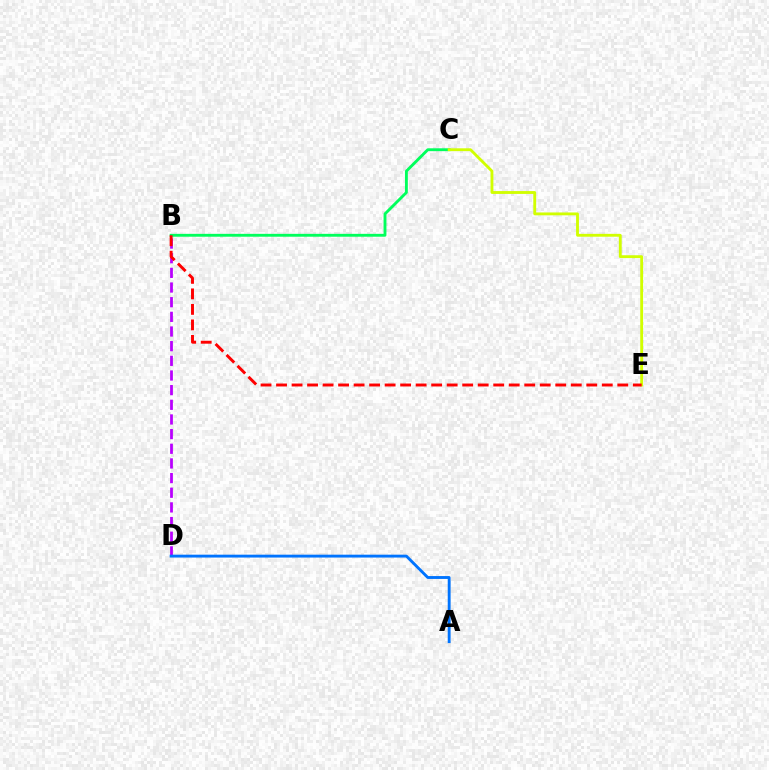{('B', 'D'): [{'color': '#b900ff', 'line_style': 'dashed', 'thickness': 1.99}], ('B', 'C'): [{'color': '#00ff5c', 'line_style': 'solid', 'thickness': 2.06}], ('C', 'E'): [{'color': '#d1ff00', 'line_style': 'solid', 'thickness': 2.05}], ('A', 'D'): [{'color': '#0074ff', 'line_style': 'solid', 'thickness': 2.07}], ('B', 'E'): [{'color': '#ff0000', 'line_style': 'dashed', 'thickness': 2.11}]}